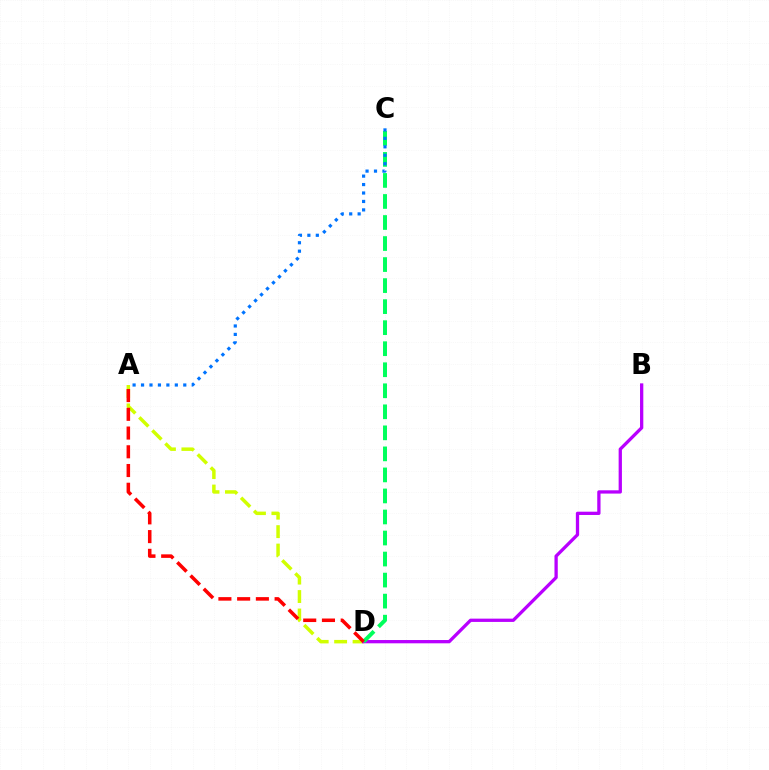{('A', 'D'): [{'color': '#d1ff00', 'line_style': 'dashed', 'thickness': 2.51}, {'color': '#ff0000', 'line_style': 'dashed', 'thickness': 2.55}], ('B', 'D'): [{'color': '#b900ff', 'line_style': 'solid', 'thickness': 2.37}], ('C', 'D'): [{'color': '#00ff5c', 'line_style': 'dashed', 'thickness': 2.86}], ('A', 'C'): [{'color': '#0074ff', 'line_style': 'dotted', 'thickness': 2.3}]}